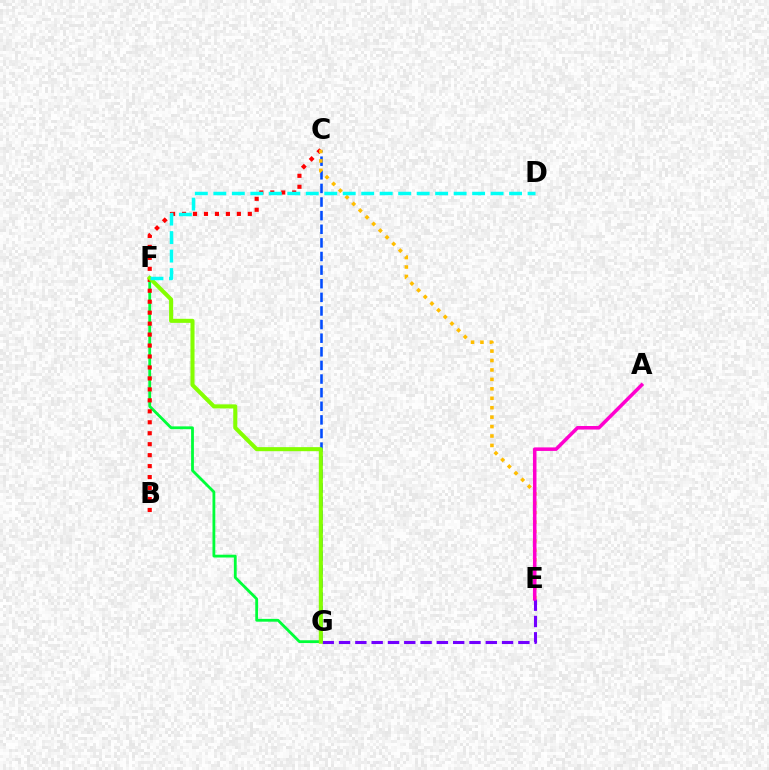{('F', 'G'): [{'color': '#00ff39', 'line_style': 'solid', 'thickness': 2.02}, {'color': '#84ff00', 'line_style': 'solid', 'thickness': 2.92}], ('E', 'G'): [{'color': '#7200ff', 'line_style': 'dashed', 'thickness': 2.21}], ('B', 'C'): [{'color': '#ff0000', 'line_style': 'dotted', 'thickness': 2.98}], ('C', 'G'): [{'color': '#004bff', 'line_style': 'dashed', 'thickness': 1.85}], ('C', 'E'): [{'color': '#ffbd00', 'line_style': 'dotted', 'thickness': 2.56}], ('A', 'E'): [{'color': '#ff00cf', 'line_style': 'solid', 'thickness': 2.55}], ('D', 'F'): [{'color': '#00fff6', 'line_style': 'dashed', 'thickness': 2.51}]}